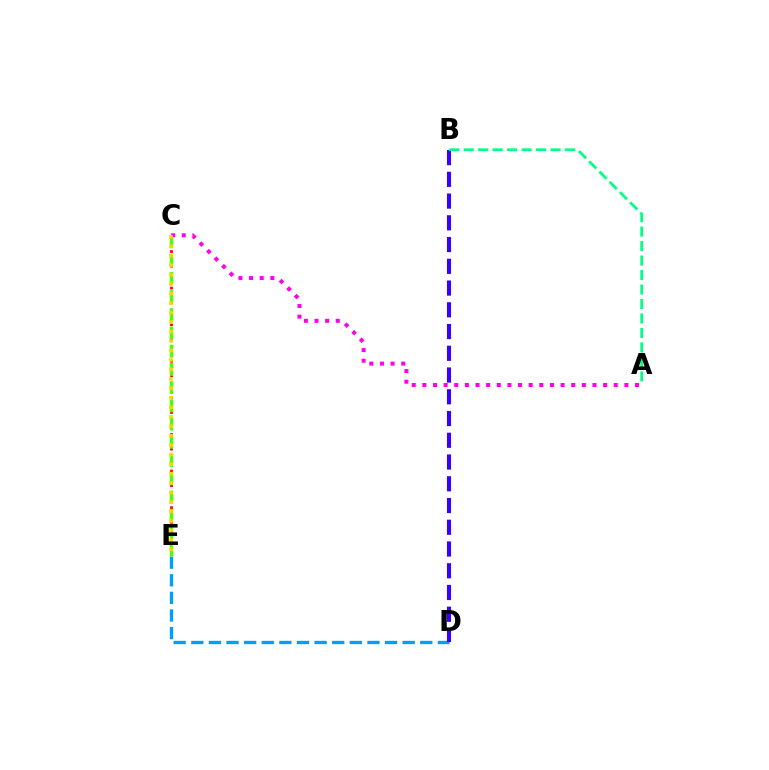{('D', 'E'): [{'color': '#009eff', 'line_style': 'dashed', 'thickness': 2.39}], ('C', 'E'): [{'color': '#ff0000', 'line_style': 'dotted', 'thickness': 1.99}, {'color': '#4fff00', 'line_style': 'dashed', 'thickness': 2.48}, {'color': '#ffd500', 'line_style': 'dotted', 'thickness': 2.57}], ('B', 'D'): [{'color': '#3700ff', 'line_style': 'dashed', 'thickness': 2.95}], ('A', 'C'): [{'color': '#ff00ed', 'line_style': 'dotted', 'thickness': 2.89}], ('A', 'B'): [{'color': '#00ff86', 'line_style': 'dashed', 'thickness': 1.97}]}